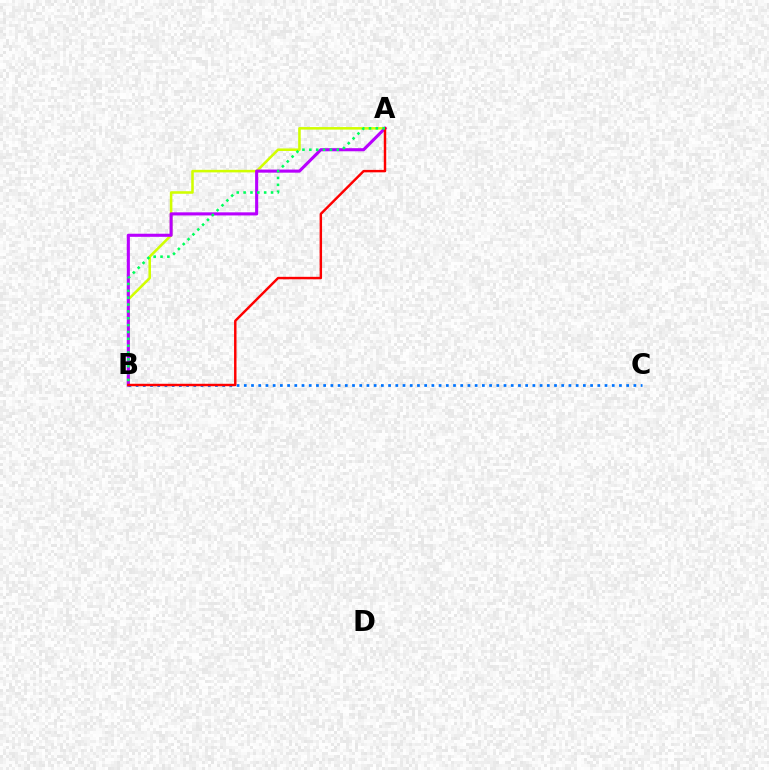{('A', 'B'): [{'color': '#d1ff00', 'line_style': 'solid', 'thickness': 1.84}, {'color': '#b900ff', 'line_style': 'solid', 'thickness': 2.23}, {'color': '#ff0000', 'line_style': 'solid', 'thickness': 1.76}, {'color': '#00ff5c', 'line_style': 'dotted', 'thickness': 1.86}], ('B', 'C'): [{'color': '#0074ff', 'line_style': 'dotted', 'thickness': 1.96}]}